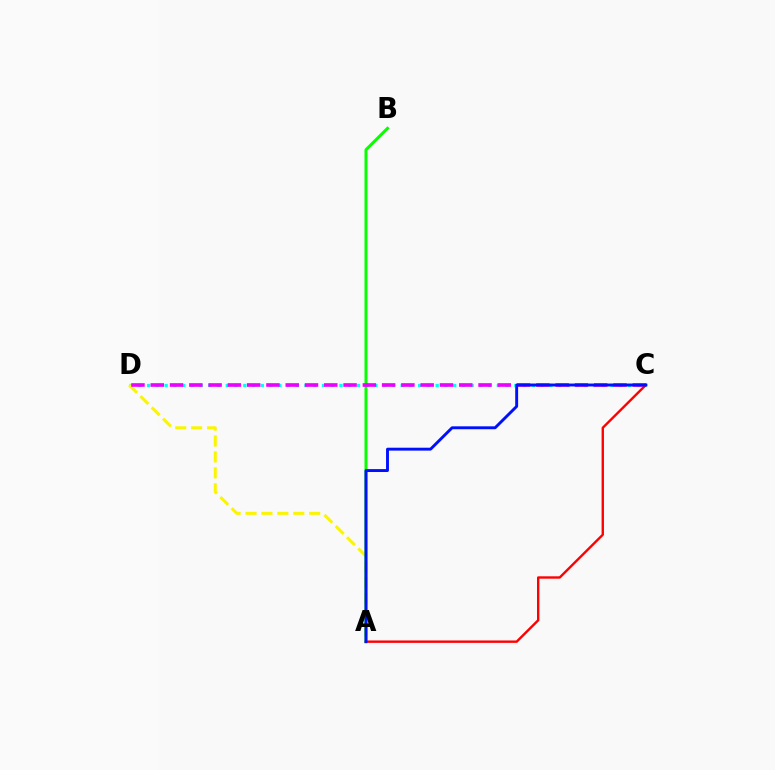{('C', 'D'): [{'color': '#00fff6', 'line_style': 'dotted', 'thickness': 2.38}, {'color': '#ee00ff', 'line_style': 'dashed', 'thickness': 2.62}], ('A', 'D'): [{'color': '#fcf500', 'line_style': 'dashed', 'thickness': 2.16}], ('A', 'B'): [{'color': '#08ff00', 'line_style': 'solid', 'thickness': 2.14}], ('A', 'C'): [{'color': '#ff0000', 'line_style': 'solid', 'thickness': 1.72}, {'color': '#0010ff', 'line_style': 'solid', 'thickness': 2.09}]}